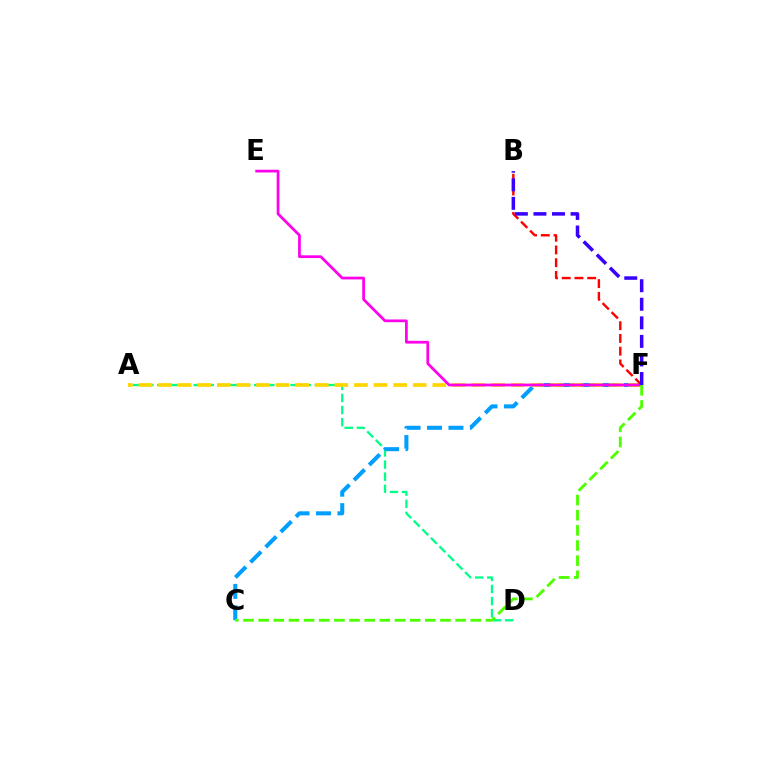{('A', 'D'): [{'color': '#00ff86', 'line_style': 'dashed', 'thickness': 1.65}], ('C', 'F'): [{'color': '#009eff', 'line_style': 'dashed', 'thickness': 2.91}, {'color': '#4fff00', 'line_style': 'dashed', 'thickness': 2.06}], ('A', 'F'): [{'color': '#ffd500', 'line_style': 'dashed', 'thickness': 2.66}], ('E', 'F'): [{'color': '#ff00ed', 'line_style': 'solid', 'thickness': 1.97}], ('B', 'F'): [{'color': '#ff0000', 'line_style': 'dashed', 'thickness': 1.73}, {'color': '#3700ff', 'line_style': 'dashed', 'thickness': 2.52}]}